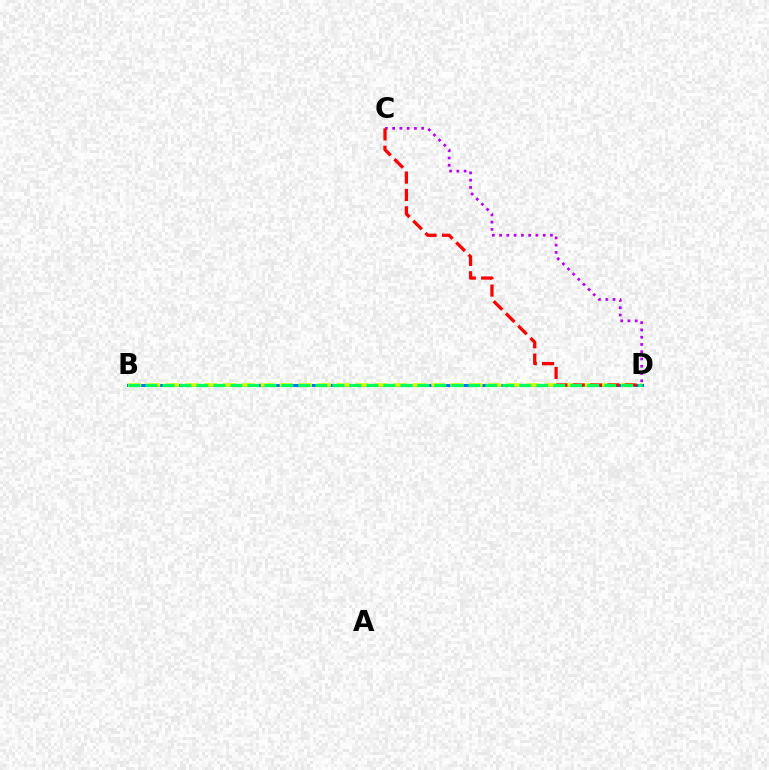{('B', 'D'): [{'color': '#0074ff', 'line_style': 'solid', 'thickness': 2.15}, {'color': '#d1ff00', 'line_style': 'dashed', 'thickness': 2.58}, {'color': '#00ff5c', 'line_style': 'dashed', 'thickness': 2.31}], ('C', 'D'): [{'color': '#b900ff', 'line_style': 'dotted', 'thickness': 1.97}, {'color': '#ff0000', 'line_style': 'dashed', 'thickness': 2.36}]}